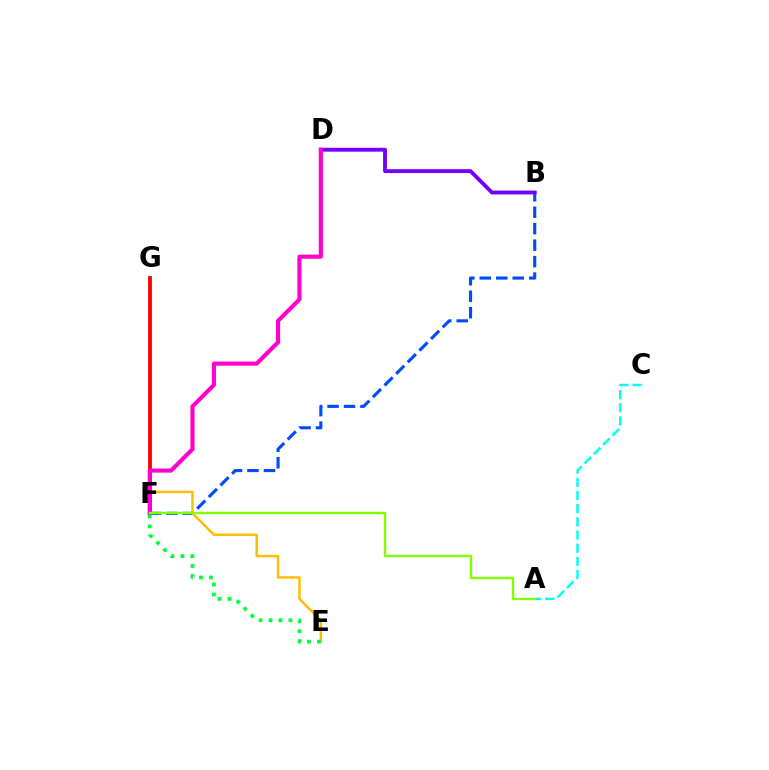{('B', 'F'): [{'color': '#004bff', 'line_style': 'dashed', 'thickness': 2.24}], ('A', 'C'): [{'color': '#00fff6', 'line_style': 'dashed', 'thickness': 1.79}], ('B', 'D'): [{'color': '#7200ff', 'line_style': 'solid', 'thickness': 2.79}], ('E', 'G'): [{'color': '#ffbd00', 'line_style': 'solid', 'thickness': 1.78}], ('F', 'G'): [{'color': '#ff0000', 'line_style': 'solid', 'thickness': 2.73}], ('D', 'F'): [{'color': '#ff00cf', 'line_style': 'solid', 'thickness': 2.96}], ('A', 'F'): [{'color': '#84ff00', 'line_style': 'solid', 'thickness': 1.72}], ('E', 'F'): [{'color': '#00ff39', 'line_style': 'dotted', 'thickness': 2.71}]}